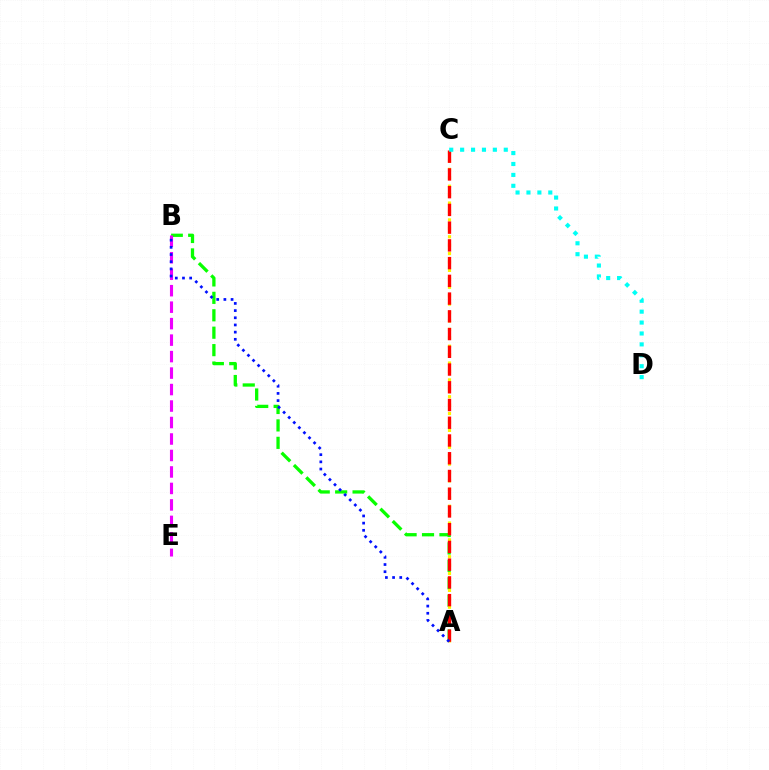{('A', 'B'): [{'color': '#08ff00', 'line_style': 'dashed', 'thickness': 2.37}, {'color': '#0010ff', 'line_style': 'dotted', 'thickness': 1.95}], ('A', 'C'): [{'color': '#fcf500', 'line_style': 'dotted', 'thickness': 2.29}, {'color': '#ff0000', 'line_style': 'dashed', 'thickness': 2.41}], ('B', 'E'): [{'color': '#ee00ff', 'line_style': 'dashed', 'thickness': 2.24}], ('C', 'D'): [{'color': '#00fff6', 'line_style': 'dotted', 'thickness': 2.96}]}